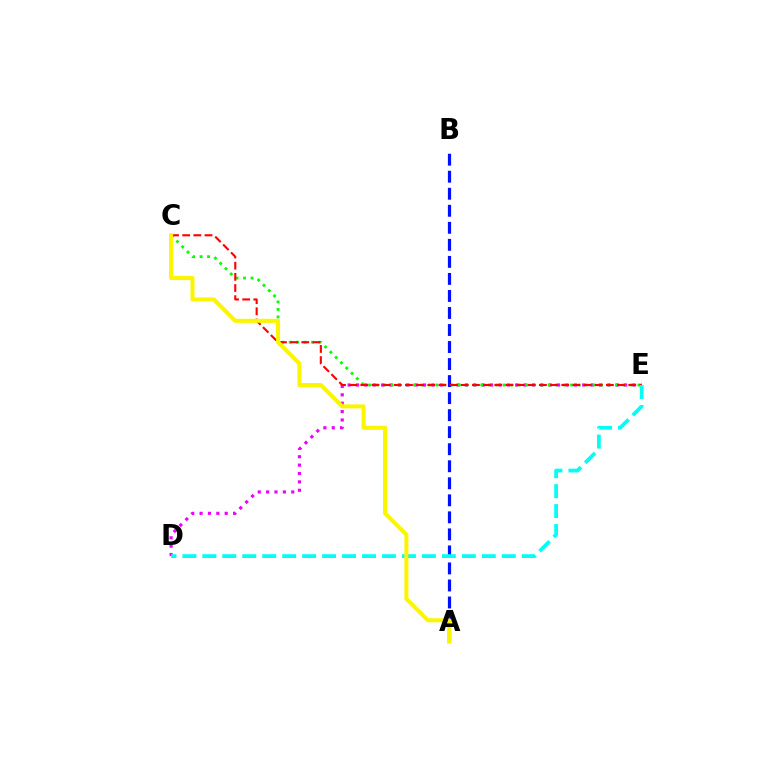{('D', 'E'): [{'color': '#ee00ff', 'line_style': 'dotted', 'thickness': 2.28}, {'color': '#00fff6', 'line_style': 'dashed', 'thickness': 2.71}], ('C', 'E'): [{'color': '#08ff00', 'line_style': 'dotted', 'thickness': 2.03}, {'color': '#ff0000', 'line_style': 'dashed', 'thickness': 1.52}], ('A', 'B'): [{'color': '#0010ff', 'line_style': 'dashed', 'thickness': 2.31}], ('A', 'C'): [{'color': '#fcf500', 'line_style': 'solid', 'thickness': 2.91}]}